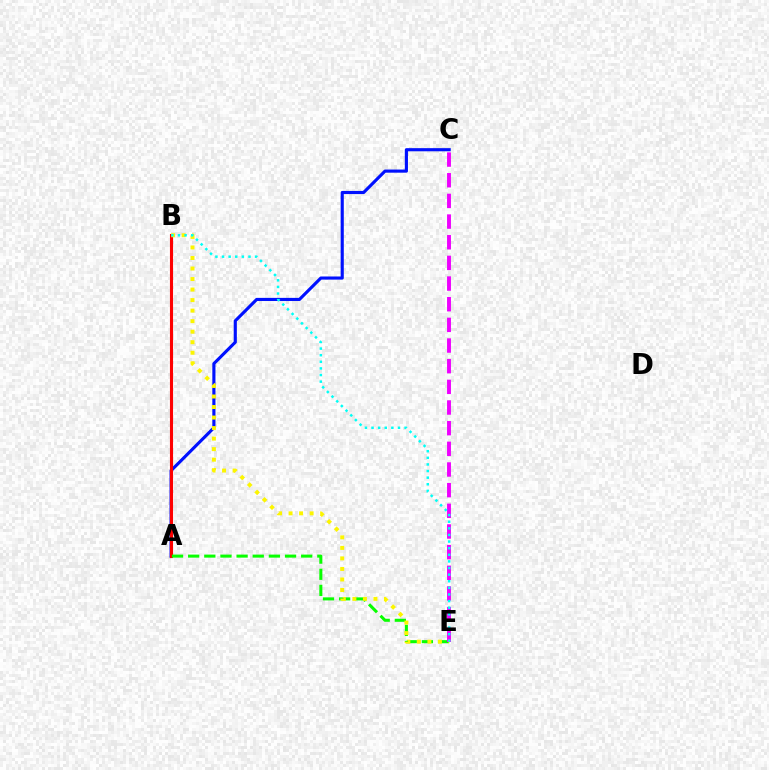{('A', 'C'): [{'color': '#0010ff', 'line_style': 'solid', 'thickness': 2.26}], ('A', 'B'): [{'color': '#ff0000', 'line_style': 'solid', 'thickness': 2.23}], ('A', 'E'): [{'color': '#08ff00', 'line_style': 'dashed', 'thickness': 2.19}], ('C', 'E'): [{'color': '#ee00ff', 'line_style': 'dashed', 'thickness': 2.81}], ('B', 'E'): [{'color': '#fcf500', 'line_style': 'dotted', 'thickness': 2.86}, {'color': '#00fff6', 'line_style': 'dotted', 'thickness': 1.8}]}